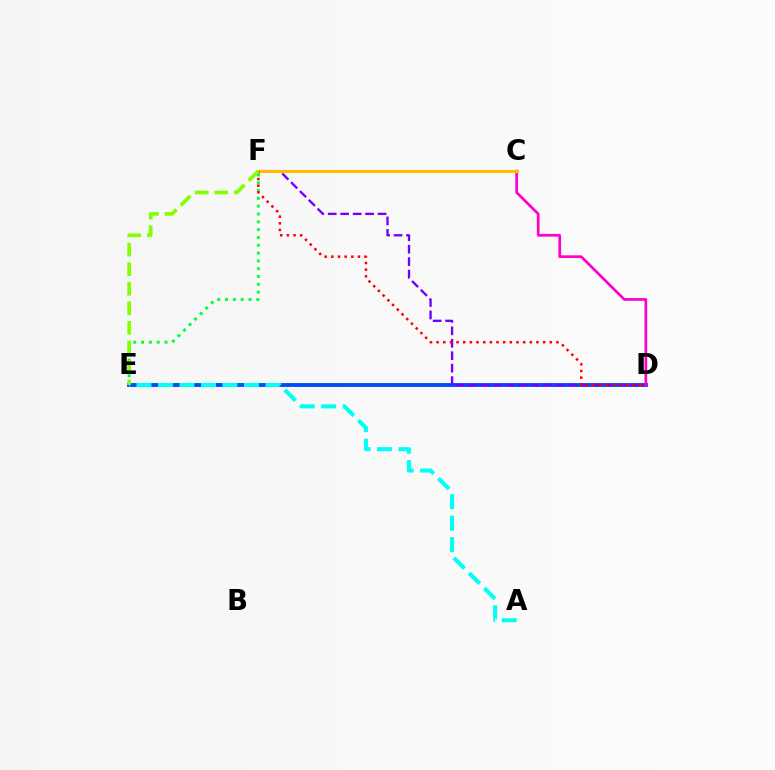{('E', 'F'): [{'color': '#00ff39', 'line_style': 'dotted', 'thickness': 2.12}, {'color': '#84ff00', 'line_style': 'dashed', 'thickness': 2.65}], ('D', 'E'): [{'color': '#004bff', 'line_style': 'solid', 'thickness': 2.77}], ('D', 'F'): [{'color': '#7200ff', 'line_style': 'dashed', 'thickness': 1.69}, {'color': '#ff0000', 'line_style': 'dotted', 'thickness': 1.81}], ('C', 'D'): [{'color': '#ff00cf', 'line_style': 'solid', 'thickness': 1.96}], ('C', 'F'): [{'color': '#ffbd00', 'line_style': 'solid', 'thickness': 2.17}], ('A', 'E'): [{'color': '#00fff6', 'line_style': 'dashed', 'thickness': 2.92}]}